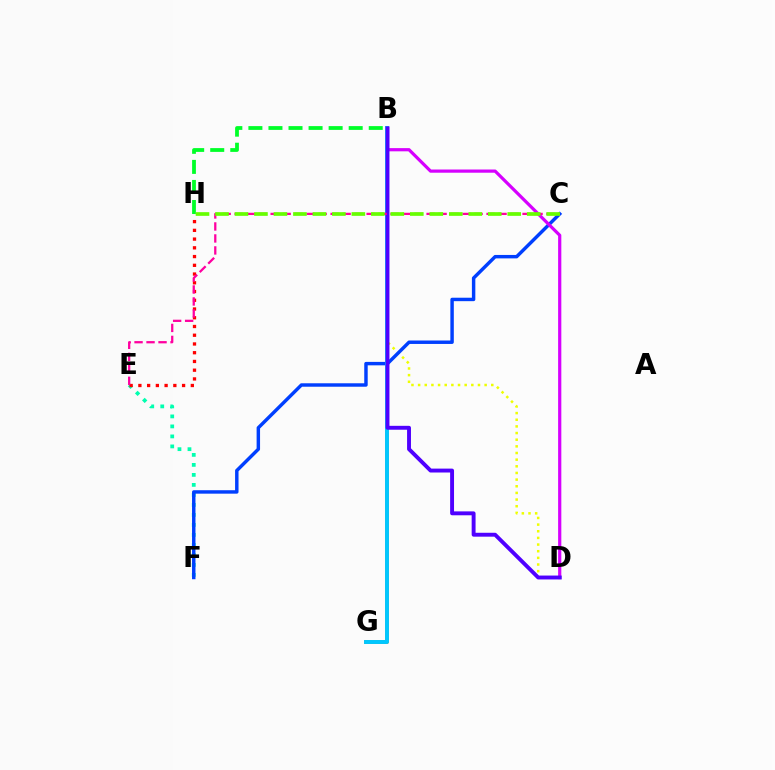{('E', 'F'): [{'color': '#00ffaf', 'line_style': 'dotted', 'thickness': 2.72}], ('B', 'D'): [{'color': '#eeff00', 'line_style': 'dotted', 'thickness': 1.81}, {'color': '#d600ff', 'line_style': 'solid', 'thickness': 2.31}, {'color': '#4f00ff', 'line_style': 'solid', 'thickness': 2.81}], ('B', 'H'): [{'color': '#00ff27', 'line_style': 'dashed', 'thickness': 2.72}], ('B', 'G'): [{'color': '#ff8800', 'line_style': 'solid', 'thickness': 2.79}, {'color': '#00c7ff', 'line_style': 'solid', 'thickness': 2.83}], ('C', 'F'): [{'color': '#003fff', 'line_style': 'solid', 'thickness': 2.48}], ('E', 'H'): [{'color': '#ff0000', 'line_style': 'dotted', 'thickness': 2.37}], ('C', 'E'): [{'color': '#ff00a0', 'line_style': 'dashed', 'thickness': 1.63}], ('C', 'H'): [{'color': '#66ff00', 'line_style': 'dashed', 'thickness': 2.65}]}